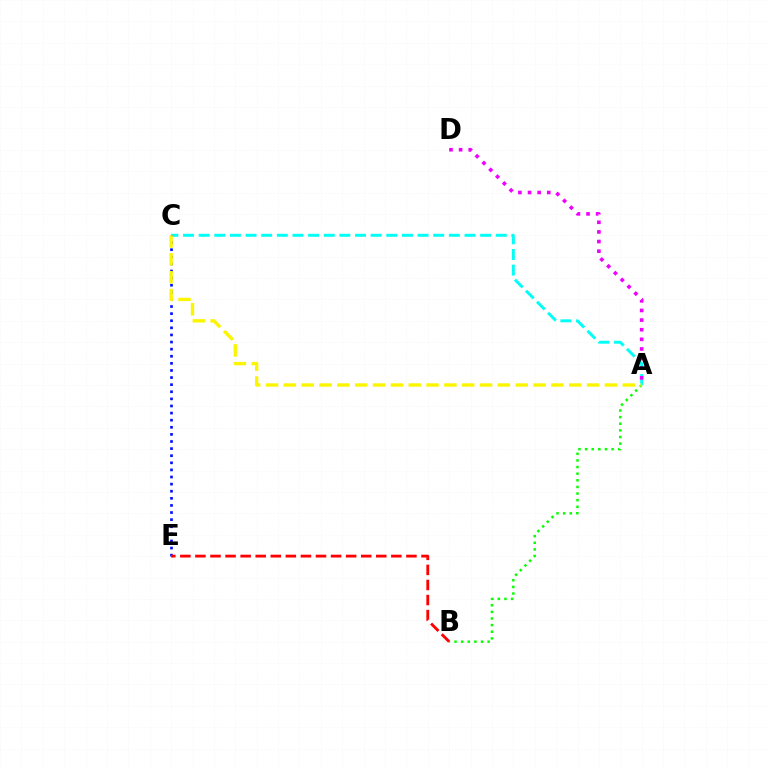{('A', 'B'): [{'color': '#08ff00', 'line_style': 'dotted', 'thickness': 1.8}], ('A', 'C'): [{'color': '#00fff6', 'line_style': 'dashed', 'thickness': 2.12}, {'color': '#fcf500', 'line_style': 'dashed', 'thickness': 2.42}], ('A', 'D'): [{'color': '#ee00ff', 'line_style': 'dotted', 'thickness': 2.62}], ('C', 'E'): [{'color': '#0010ff', 'line_style': 'dotted', 'thickness': 1.93}], ('B', 'E'): [{'color': '#ff0000', 'line_style': 'dashed', 'thickness': 2.05}]}